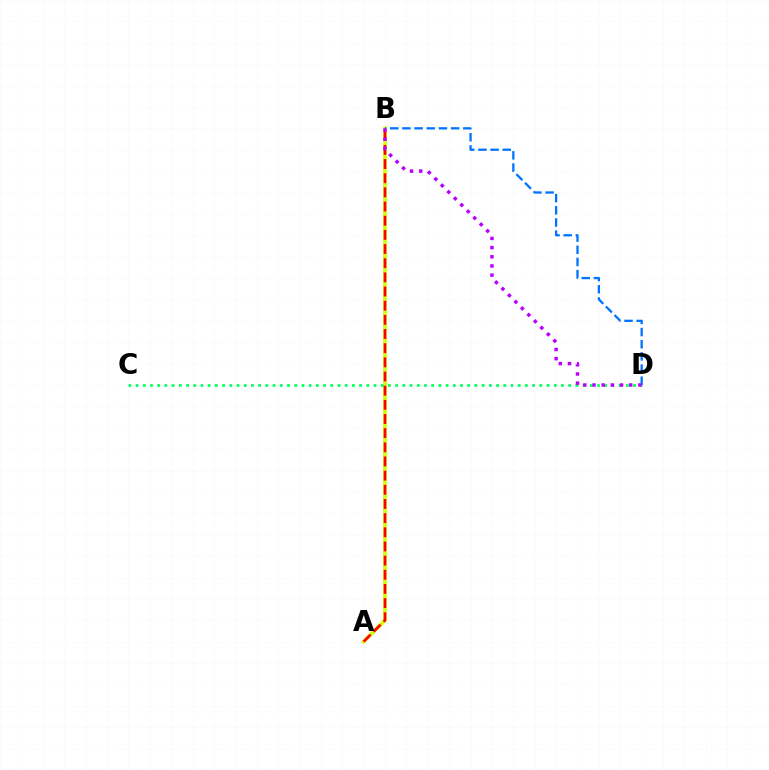{('A', 'B'): [{'color': '#d1ff00', 'line_style': 'solid', 'thickness': 2.68}, {'color': '#ff0000', 'line_style': 'dashed', 'thickness': 1.92}], ('C', 'D'): [{'color': '#00ff5c', 'line_style': 'dotted', 'thickness': 1.96}], ('B', 'D'): [{'color': '#0074ff', 'line_style': 'dashed', 'thickness': 1.65}, {'color': '#b900ff', 'line_style': 'dotted', 'thickness': 2.49}]}